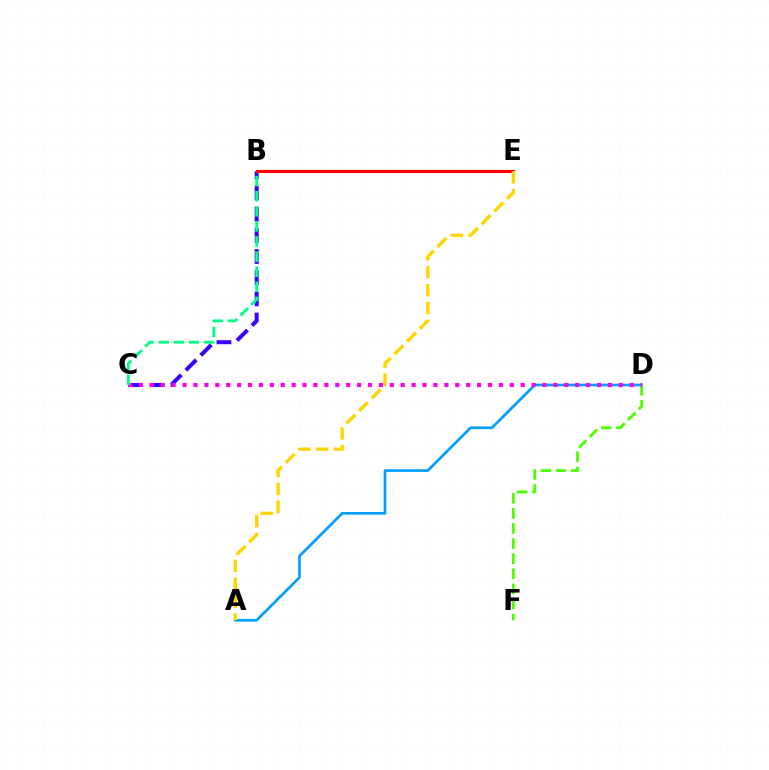{('B', 'C'): [{'color': '#3700ff', 'line_style': 'dashed', 'thickness': 2.88}, {'color': '#00ff86', 'line_style': 'dashed', 'thickness': 2.05}], ('A', 'D'): [{'color': '#009eff', 'line_style': 'solid', 'thickness': 1.93}], ('B', 'E'): [{'color': '#ff0000', 'line_style': 'solid', 'thickness': 2.23}], ('D', 'F'): [{'color': '#4fff00', 'line_style': 'dashed', 'thickness': 2.05}], ('C', 'D'): [{'color': '#ff00ed', 'line_style': 'dotted', 'thickness': 2.96}], ('A', 'E'): [{'color': '#ffd500', 'line_style': 'dashed', 'thickness': 2.43}]}